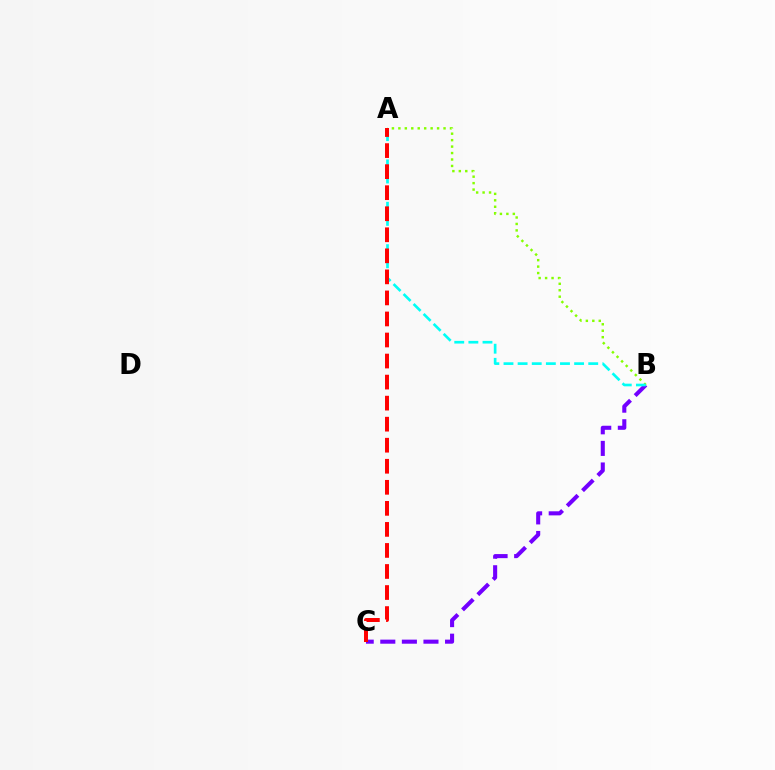{('B', 'C'): [{'color': '#7200ff', 'line_style': 'dashed', 'thickness': 2.93}], ('A', 'B'): [{'color': '#84ff00', 'line_style': 'dotted', 'thickness': 1.75}, {'color': '#00fff6', 'line_style': 'dashed', 'thickness': 1.92}], ('A', 'C'): [{'color': '#ff0000', 'line_style': 'dashed', 'thickness': 2.86}]}